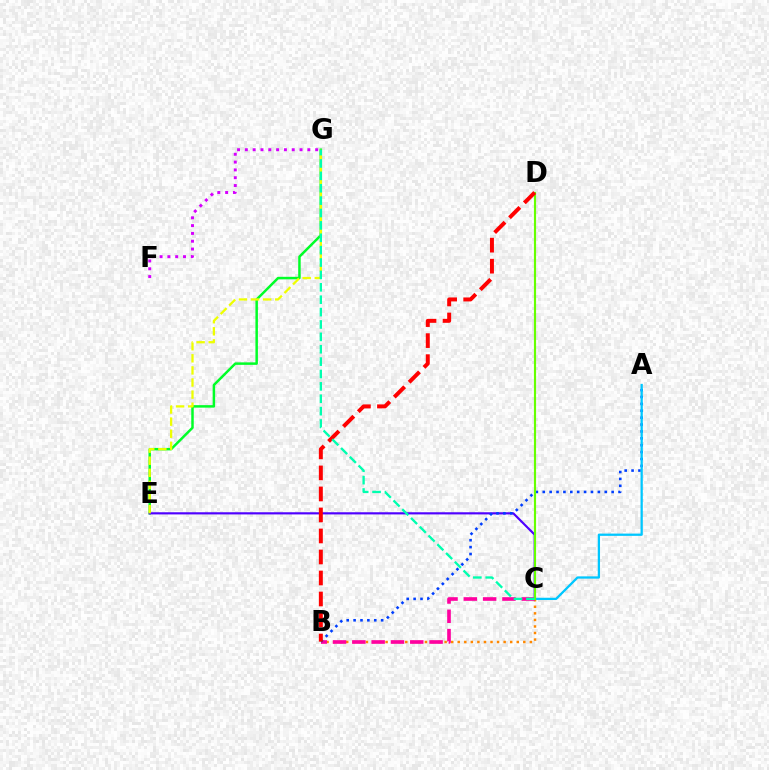{('B', 'C'): [{'color': '#ff8800', 'line_style': 'dotted', 'thickness': 1.78}, {'color': '#ff00a0', 'line_style': 'dashed', 'thickness': 2.62}], ('E', 'G'): [{'color': '#00ff27', 'line_style': 'solid', 'thickness': 1.79}, {'color': '#eeff00', 'line_style': 'dashed', 'thickness': 1.64}], ('C', 'E'): [{'color': '#4f00ff', 'line_style': 'solid', 'thickness': 1.55}], ('A', 'B'): [{'color': '#003fff', 'line_style': 'dotted', 'thickness': 1.87}], ('A', 'C'): [{'color': '#00c7ff', 'line_style': 'solid', 'thickness': 1.63}], ('F', 'G'): [{'color': '#d600ff', 'line_style': 'dotted', 'thickness': 2.12}], ('C', 'D'): [{'color': '#66ff00', 'line_style': 'solid', 'thickness': 1.55}], ('B', 'D'): [{'color': '#ff0000', 'line_style': 'dashed', 'thickness': 2.85}], ('C', 'G'): [{'color': '#00ffaf', 'line_style': 'dashed', 'thickness': 1.68}]}